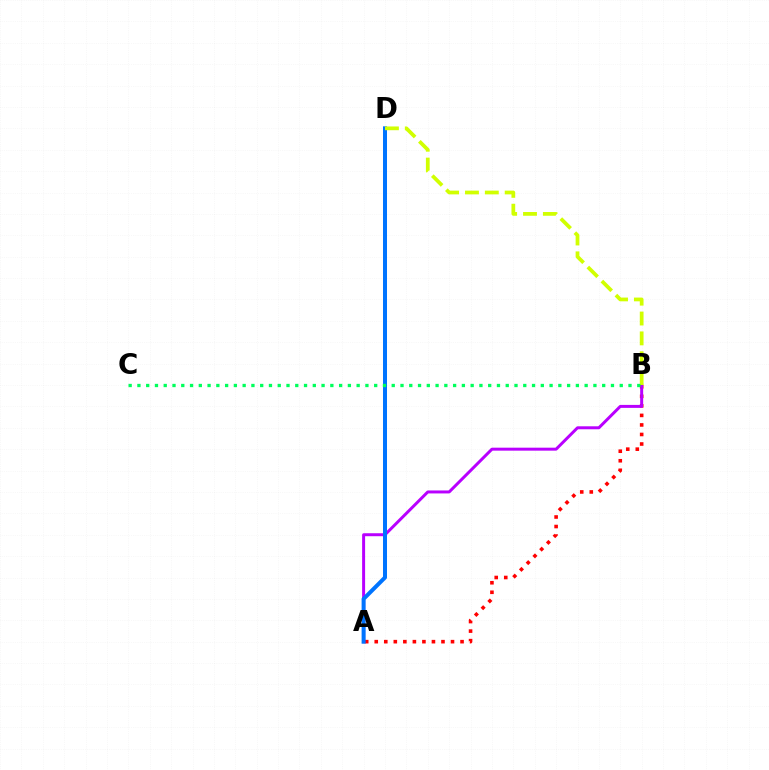{('A', 'B'): [{'color': '#ff0000', 'line_style': 'dotted', 'thickness': 2.59}, {'color': '#b900ff', 'line_style': 'solid', 'thickness': 2.14}], ('A', 'D'): [{'color': '#0074ff', 'line_style': 'solid', 'thickness': 2.89}], ('B', 'D'): [{'color': '#d1ff00', 'line_style': 'dashed', 'thickness': 2.7}], ('B', 'C'): [{'color': '#00ff5c', 'line_style': 'dotted', 'thickness': 2.38}]}